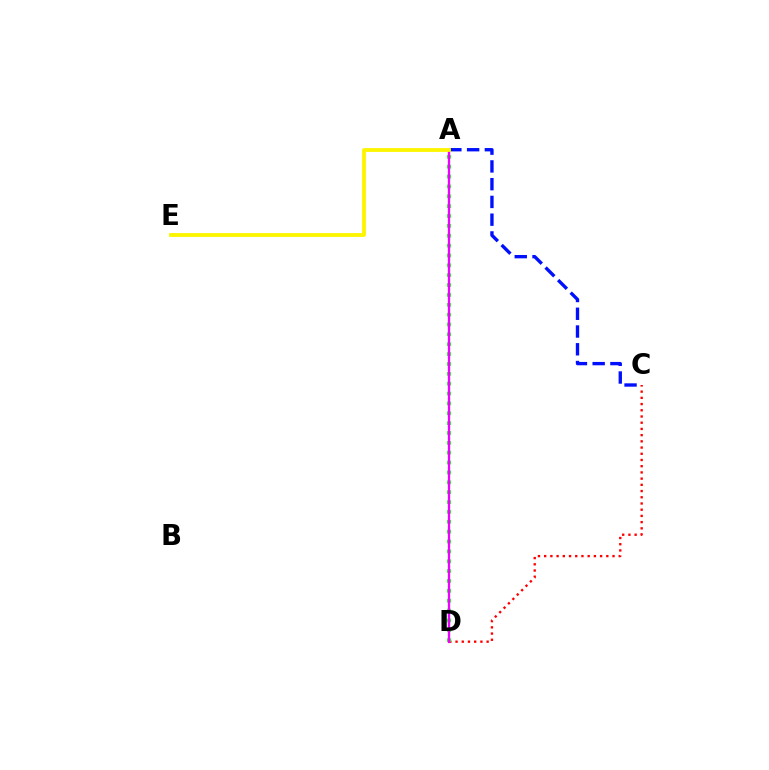{('A', 'C'): [{'color': '#0010ff', 'line_style': 'dashed', 'thickness': 2.41}], ('C', 'D'): [{'color': '#ff0000', 'line_style': 'dotted', 'thickness': 1.69}], ('A', 'D'): [{'color': '#00fff6', 'line_style': 'dashed', 'thickness': 1.6}, {'color': '#08ff00', 'line_style': 'dotted', 'thickness': 2.68}, {'color': '#ee00ff', 'line_style': 'solid', 'thickness': 1.63}], ('A', 'E'): [{'color': '#fcf500', 'line_style': 'solid', 'thickness': 2.75}]}